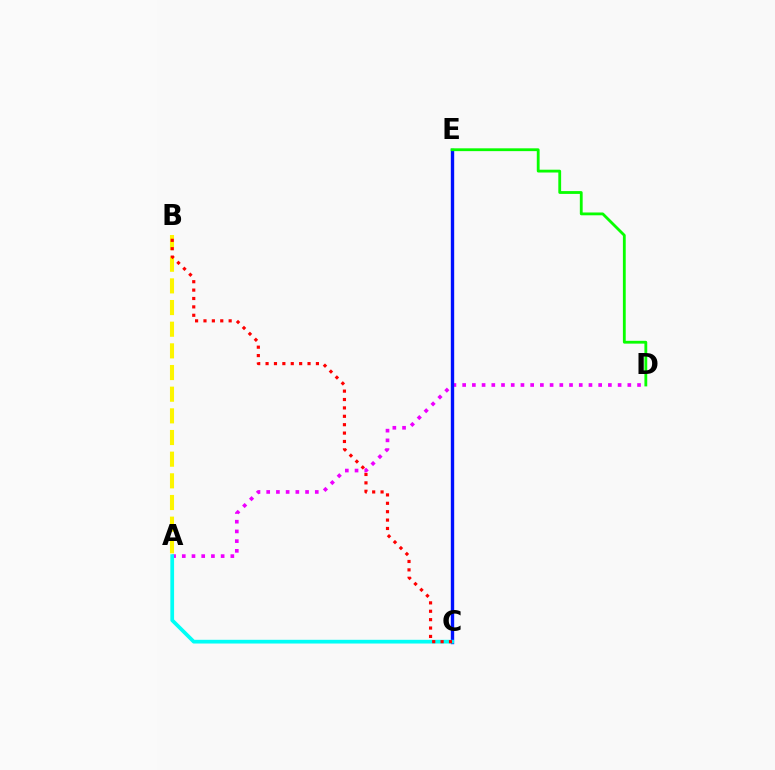{('A', 'D'): [{'color': '#ee00ff', 'line_style': 'dotted', 'thickness': 2.64}], ('C', 'E'): [{'color': '#0010ff', 'line_style': 'solid', 'thickness': 2.43}], ('A', 'B'): [{'color': '#fcf500', 'line_style': 'dashed', 'thickness': 2.94}], ('D', 'E'): [{'color': '#08ff00', 'line_style': 'solid', 'thickness': 2.03}], ('A', 'C'): [{'color': '#00fff6', 'line_style': 'solid', 'thickness': 2.68}], ('B', 'C'): [{'color': '#ff0000', 'line_style': 'dotted', 'thickness': 2.28}]}